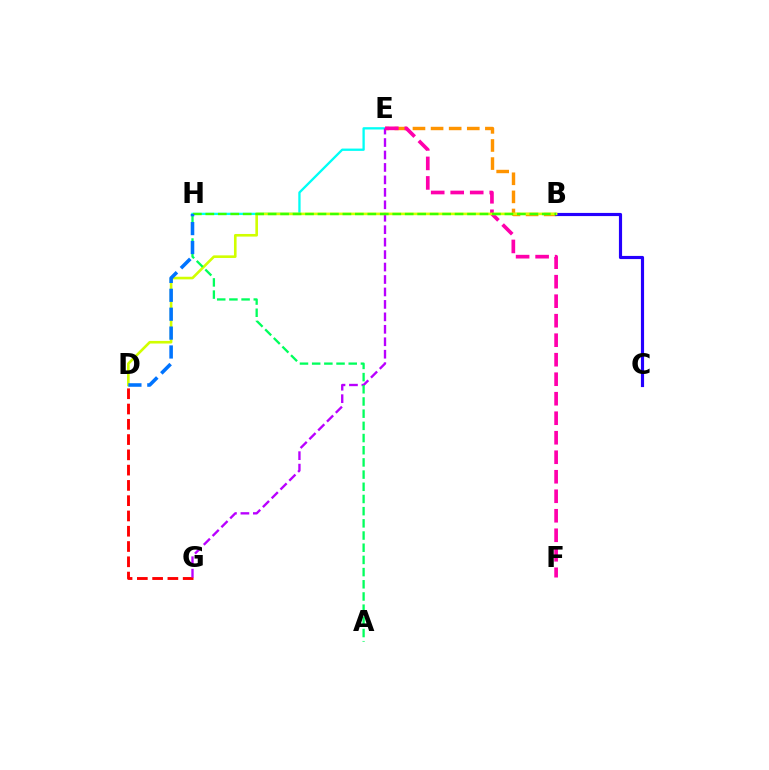{('B', 'E'): [{'color': '#ff9400', 'line_style': 'dashed', 'thickness': 2.46}], ('B', 'C'): [{'color': '#2500ff', 'line_style': 'solid', 'thickness': 2.27}], ('E', 'H'): [{'color': '#00fff6', 'line_style': 'solid', 'thickness': 1.66}], ('D', 'G'): [{'color': '#ff0000', 'line_style': 'dashed', 'thickness': 2.08}], ('E', 'G'): [{'color': '#b900ff', 'line_style': 'dashed', 'thickness': 1.69}], ('E', 'F'): [{'color': '#ff00ac', 'line_style': 'dashed', 'thickness': 2.65}], ('B', 'D'): [{'color': '#d1ff00', 'line_style': 'solid', 'thickness': 1.88}], ('B', 'H'): [{'color': '#3dff00', 'line_style': 'dashed', 'thickness': 1.69}], ('A', 'H'): [{'color': '#00ff5c', 'line_style': 'dashed', 'thickness': 1.66}], ('D', 'H'): [{'color': '#0074ff', 'line_style': 'dashed', 'thickness': 2.57}]}